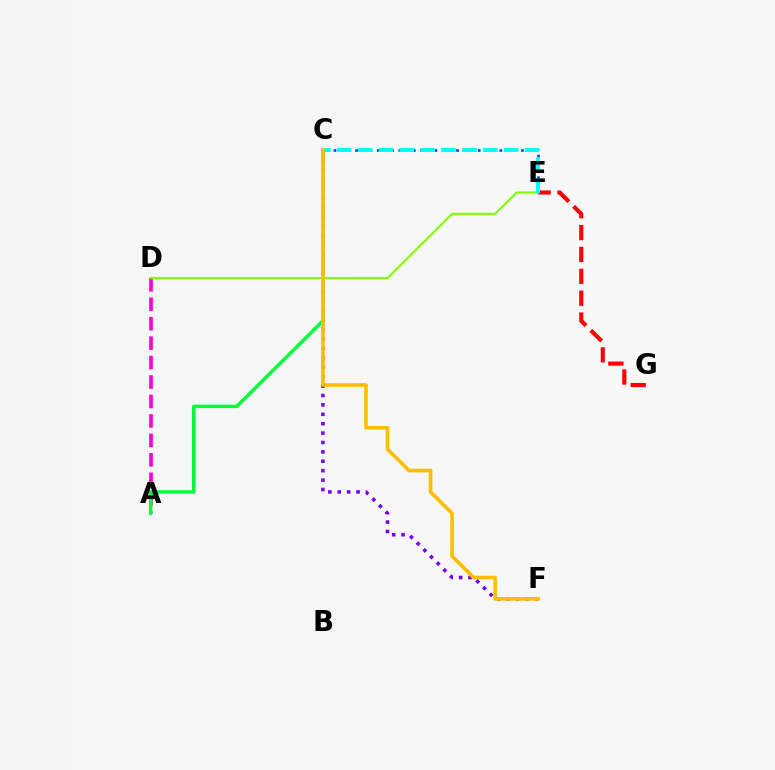{('E', 'G'): [{'color': '#ff0000', 'line_style': 'dashed', 'thickness': 2.97}], ('C', 'E'): [{'color': '#004bff', 'line_style': 'dotted', 'thickness': 1.96}, {'color': '#00fff6', 'line_style': 'dashed', 'thickness': 2.83}], ('A', 'D'): [{'color': '#ff00cf', 'line_style': 'dashed', 'thickness': 2.64}], ('C', 'F'): [{'color': '#7200ff', 'line_style': 'dotted', 'thickness': 2.55}, {'color': '#ffbd00', 'line_style': 'solid', 'thickness': 2.62}], ('A', 'C'): [{'color': '#00ff39', 'line_style': 'solid', 'thickness': 2.5}], ('D', 'E'): [{'color': '#84ff00', 'line_style': 'solid', 'thickness': 1.59}]}